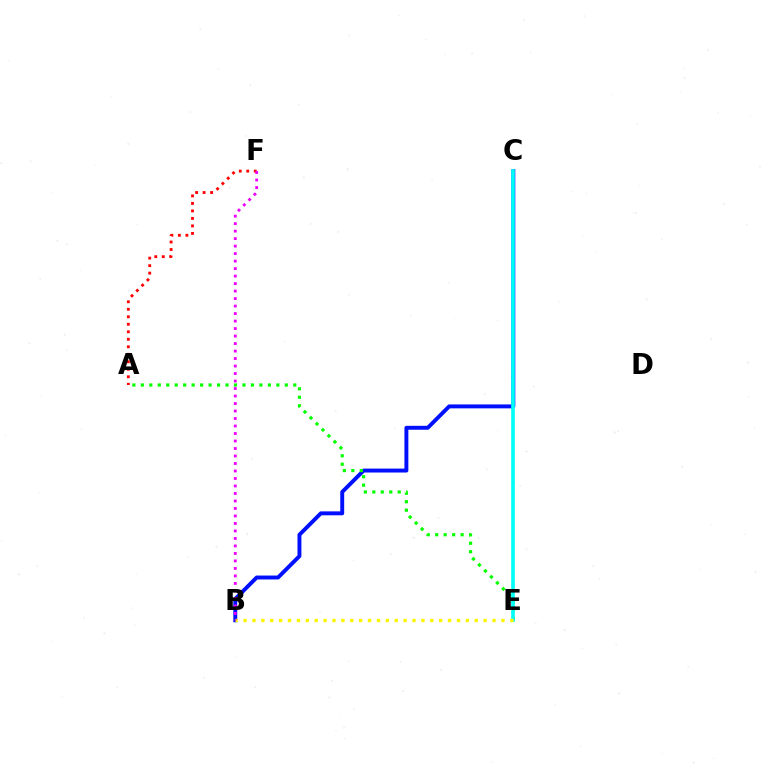{('B', 'C'): [{'color': '#0010ff', 'line_style': 'solid', 'thickness': 2.83}], ('A', 'E'): [{'color': '#08ff00', 'line_style': 'dotted', 'thickness': 2.3}], ('C', 'E'): [{'color': '#00fff6', 'line_style': 'solid', 'thickness': 2.63}], ('B', 'E'): [{'color': '#fcf500', 'line_style': 'dotted', 'thickness': 2.42}], ('A', 'F'): [{'color': '#ff0000', 'line_style': 'dotted', 'thickness': 2.04}], ('B', 'F'): [{'color': '#ee00ff', 'line_style': 'dotted', 'thickness': 2.04}]}